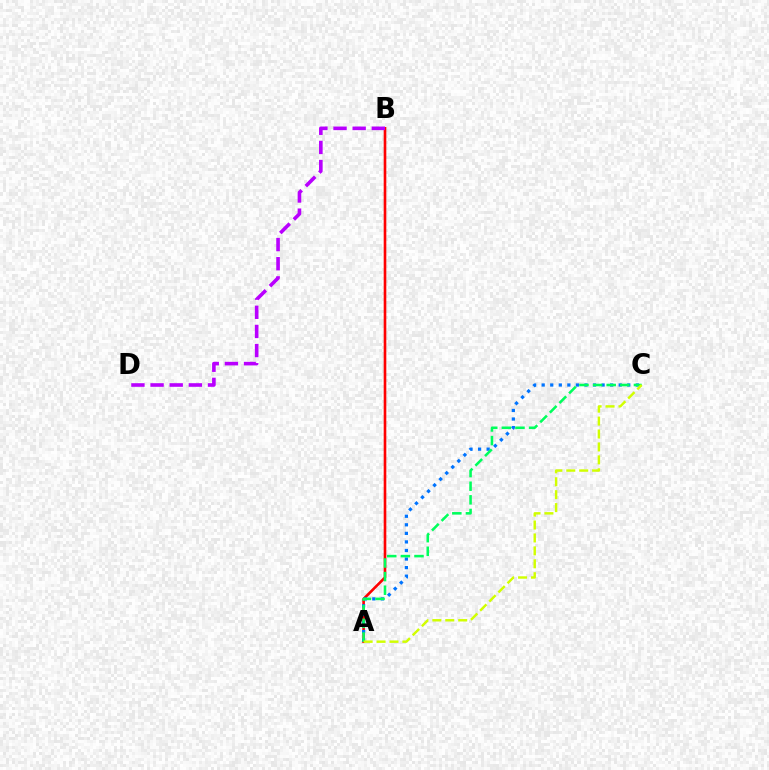{('A', 'B'): [{'color': '#ff0000', 'line_style': 'solid', 'thickness': 1.89}], ('A', 'C'): [{'color': '#0074ff', 'line_style': 'dotted', 'thickness': 2.33}, {'color': '#00ff5c', 'line_style': 'dashed', 'thickness': 1.85}, {'color': '#d1ff00', 'line_style': 'dashed', 'thickness': 1.76}], ('B', 'D'): [{'color': '#b900ff', 'line_style': 'dashed', 'thickness': 2.6}]}